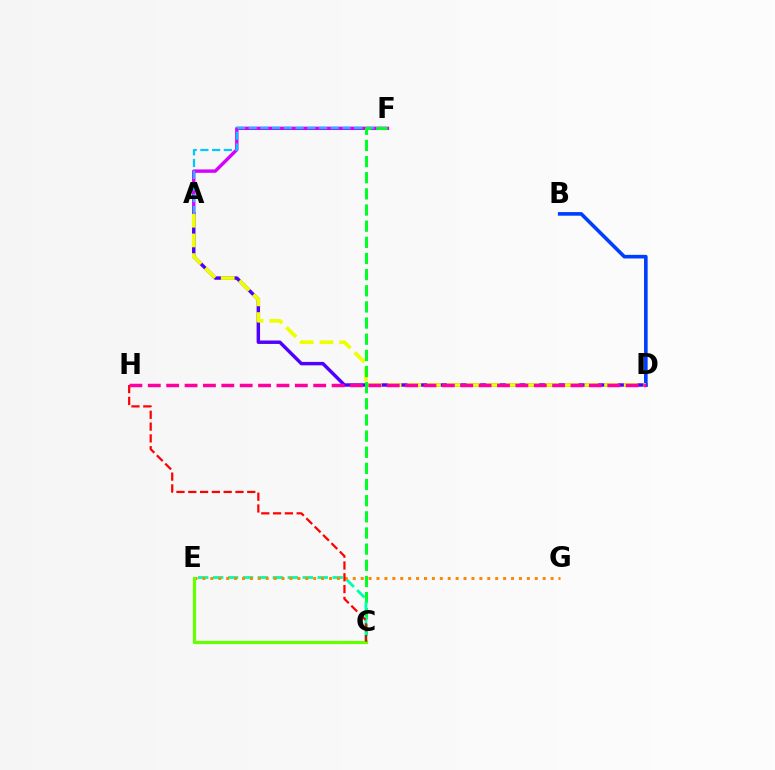{('A', 'D'): [{'color': '#4f00ff', 'line_style': 'solid', 'thickness': 2.47}, {'color': '#eeff00', 'line_style': 'dashed', 'thickness': 2.67}], ('A', 'F'): [{'color': '#d600ff', 'line_style': 'solid', 'thickness': 2.44}, {'color': '#00c7ff', 'line_style': 'dashed', 'thickness': 1.59}], ('B', 'D'): [{'color': '#003fff', 'line_style': 'solid', 'thickness': 2.61}], ('C', 'F'): [{'color': '#00ff27', 'line_style': 'dashed', 'thickness': 2.19}], ('C', 'E'): [{'color': '#00ffaf', 'line_style': 'dashed', 'thickness': 2.03}, {'color': '#66ff00', 'line_style': 'solid', 'thickness': 2.31}], ('E', 'G'): [{'color': '#ff8800', 'line_style': 'dotted', 'thickness': 2.15}], ('C', 'H'): [{'color': '#ff0000', 'line_style': 'dashed', 'thickness': 1.6}], ('D', 'H'): [{'color': '#ff00a0', 'line_style': 'dashed', 'thickness': 2.5}]}